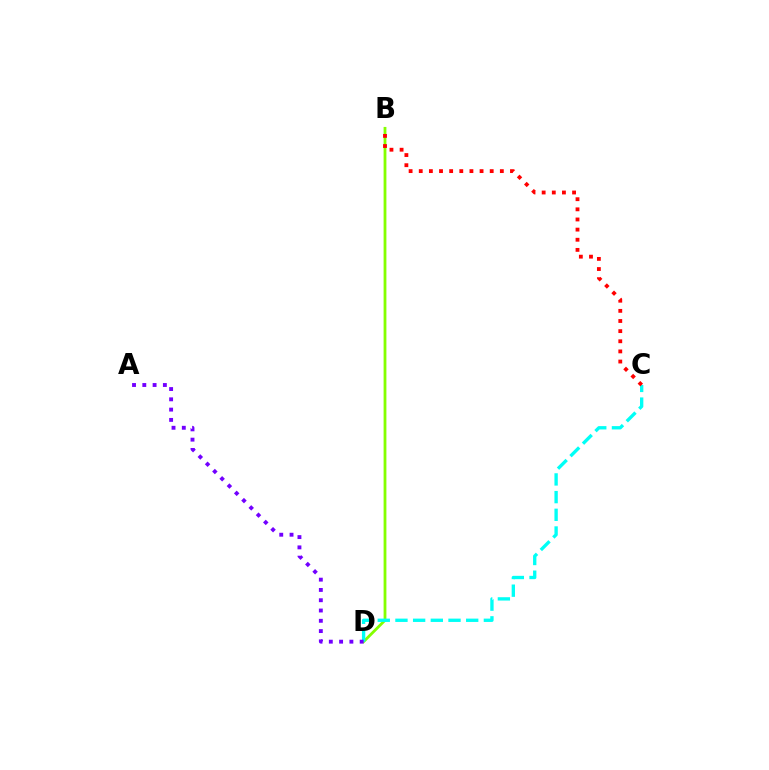{('B', 'D'): [{'color': '#84ff00', 'line_style': 'solid', 'thickness': 2.02}], ('C', 'D'): [{'color': '#00fff6', 'line_style': 'dashed', 'thickness': 2.4}], ('A', 'D'): [{'color': '#7200ff', 'line_style': 'dotted', 'thickness': 2.79}], ('B', 'C'): [{'color': '#ff0000', 'line_style': 'dotted', 'thickness': 2.75}]}